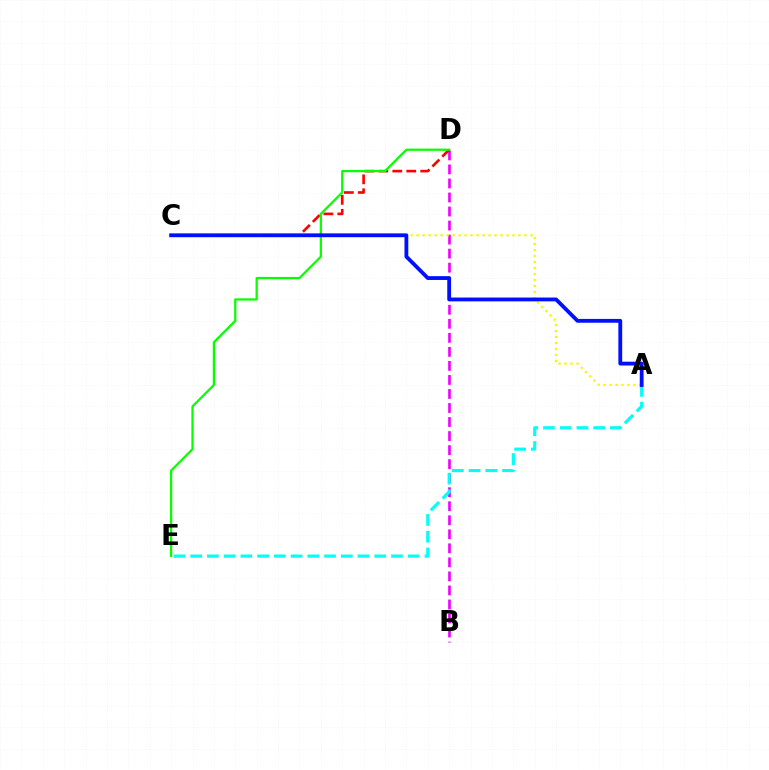{('B', 'D'): [{'color': '#ee00ff', 'line_style': 'dashed', 'thickness': 1.91}], ('C', 'D'): [{'color': '#ff0000', 'line_style': 'dashed', 'thickness': 1.9}], ('A', 'E'): [{'color': '#00fff6', 'line_style': 'dashed', 'thickness': 2.27}], ('A', 'C'): [{'color': '#fcf500', 'line_style': 'dotted', 'thickness': 1.63}, {'color': '#0010ff', 'line_style': 'solid', 'thickness': 2.75}], ('D', 'E'): [{'color': '#08ff00', 'line_style': 'solid', 'thickness': 1.62}]}